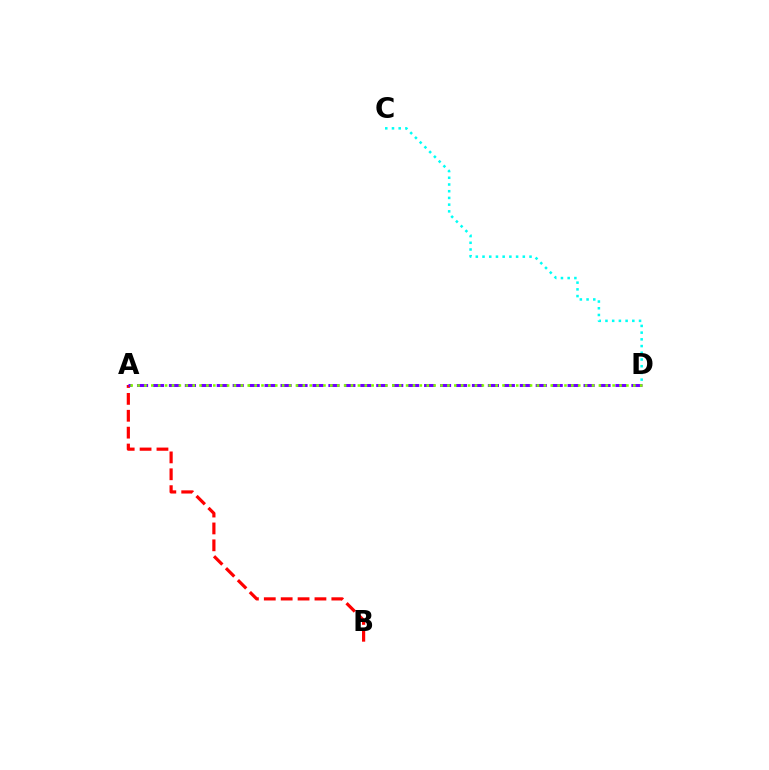{('C', 'D'): [{'color': '#00fff6', 'line_style': 'dotted', 'thickness': 1.82}], ('A', 'B'): [{'color': '#ff0000', 'line_style': 'dashed', 'thickness': 2.29}], ('A', 'D'): [{'color': '#7200ff', 'line_style': 'dashed', 'thickness': 2.17}, {'color': '#84ff00', 'line_style': 'dotted', 'thickness': 1.87}]}